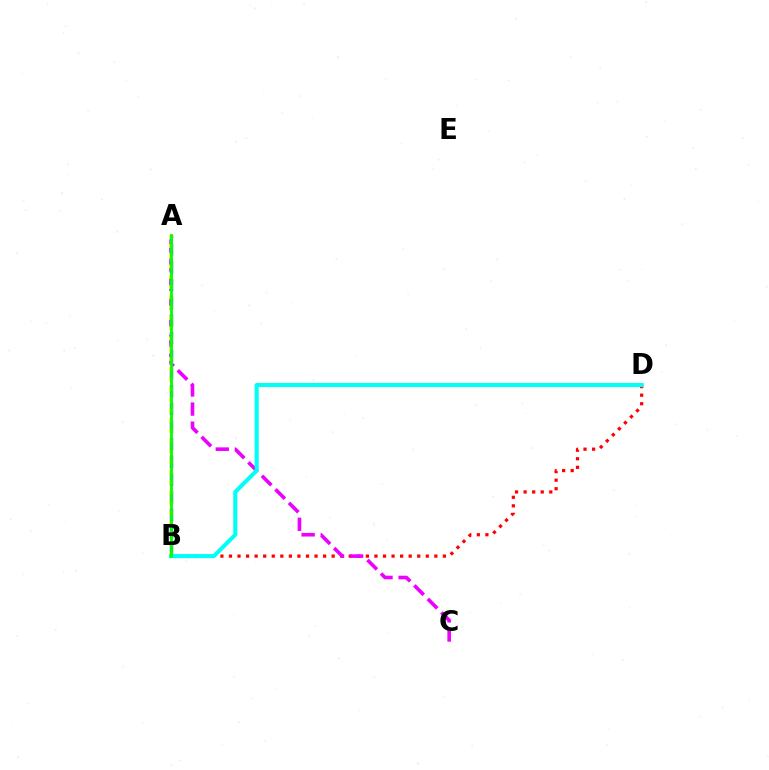{('B', 'D'): [{'color': '#ff0000', 'line_style': 'dotted', 'thickness': 2.33}, {'color': '#00fff6', 'line_style': 'solid', 'thickness': 2.93}], ('A', 'C'): [{'color': '#ee00ff', 'line_style': 'dashed', 'thickness': 2.6}], ('A', 'B'): [{'color': '#0010ff', 'line_style': 'dashed', 'thickness': 2.4}, {'color': '#fcf500', 'line_style': 'dotted', 'thickness': 2.79}, {'color': '#08ff00', 'line_style': 'solid', 'thickness': 2.07}]}